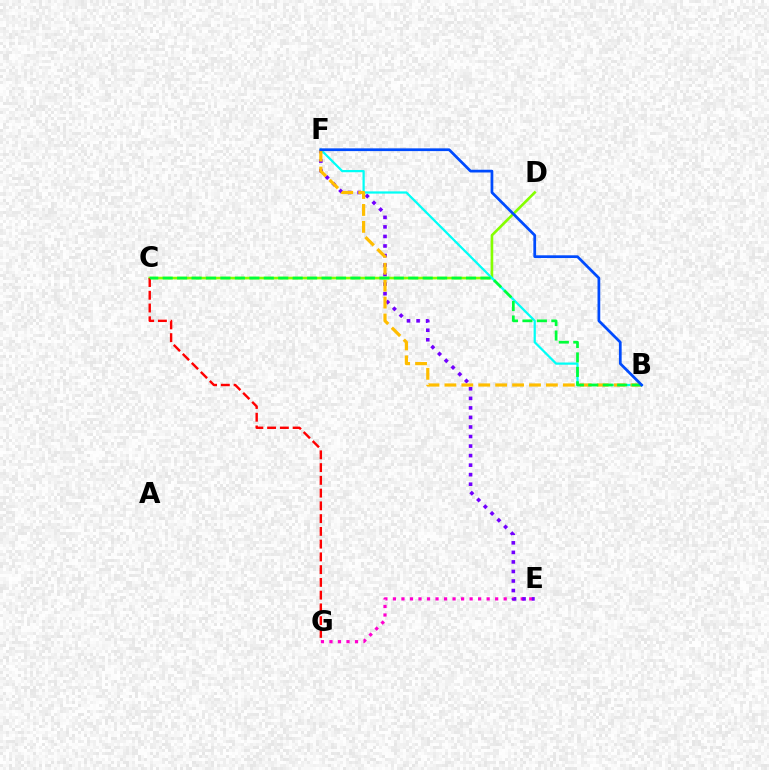{('E', 'G'): [{'color': '#ff00cf', 'line_style': 'dotted', 'thickness': 2.31}], ('E', 'F'): [{'color': '#7200ff', 'line_style': 'dotted', 'thickness': 2.59}], ('C', 'D'): [{'color': '#84ff00', 'line_style': 'solid', 'thickness': 1.9}], ('B', 'F'): [{'color': '#00fff6', 'line_style': 'solid', 'thickness': 1.61}, {'color': '#ffbd00', 'line_style': 'dashed', 'thickness': 2.3}, {'color': '#004bff', 'line_style': 'solid', 'thickness': 1.97}], ('C', 'G'): [{'color': '#ff0000', 'line_style': 'dashed', 'thickness': 1.73}], ('B', 'C'): [{'color': '#00ff39', 'line_style': 'dashed', 'thickness': 1.96}]}